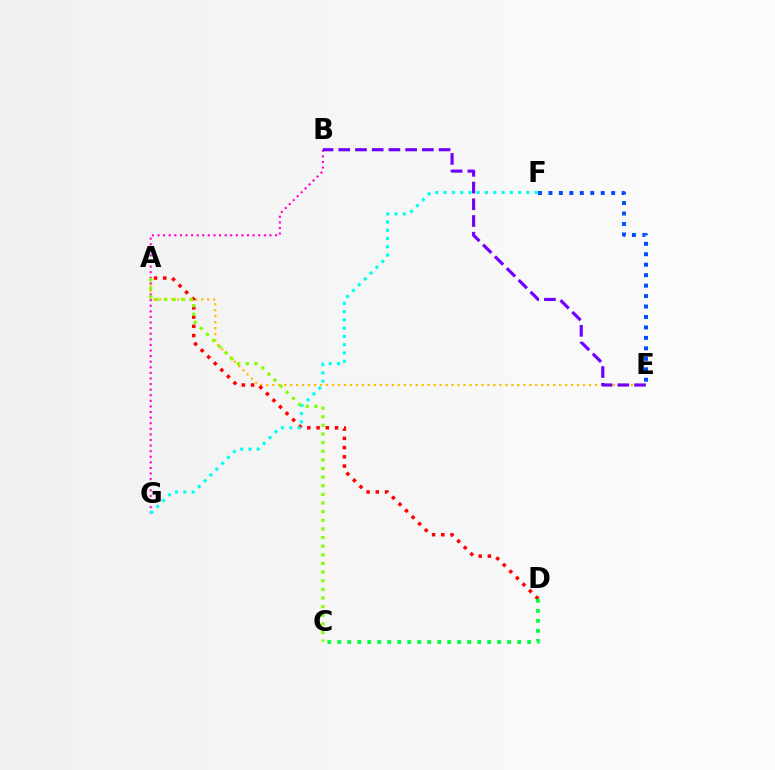{('B', 'G'): [{'color': '#ff00cf', 'line_style': 'dotted', 'thickness': 1.52}], ('A', 'E'): [{'color': '#ffbd00', 'line_style': 'dotted', 'thickness': 1.62}], ('B', 'E'): [{'color': '#7200ff', 'line_style': 'dashed', 'thickness': 2.27}], ('A', 'D'): [{'color': '#ff0000', 'line_style': 'dotted', 'thickness': 2.51}], ('A', 'C'): [{'color': '#84ff00', 'line_style': 'dotted', 'thickness': 2.35}], ('E', 'F'): [{'color': '#004bff', 'line_style': 'dotted', 'thickness': 2.84}], ('F', 'G'): [{'color': '#00fff6', 'line_style': 'dotted', 'thickness': 2.25}], ('C', 'D'): [{'color': '#00ff39', 'line_style': 'dotted', 'thickness': 2.72}]}